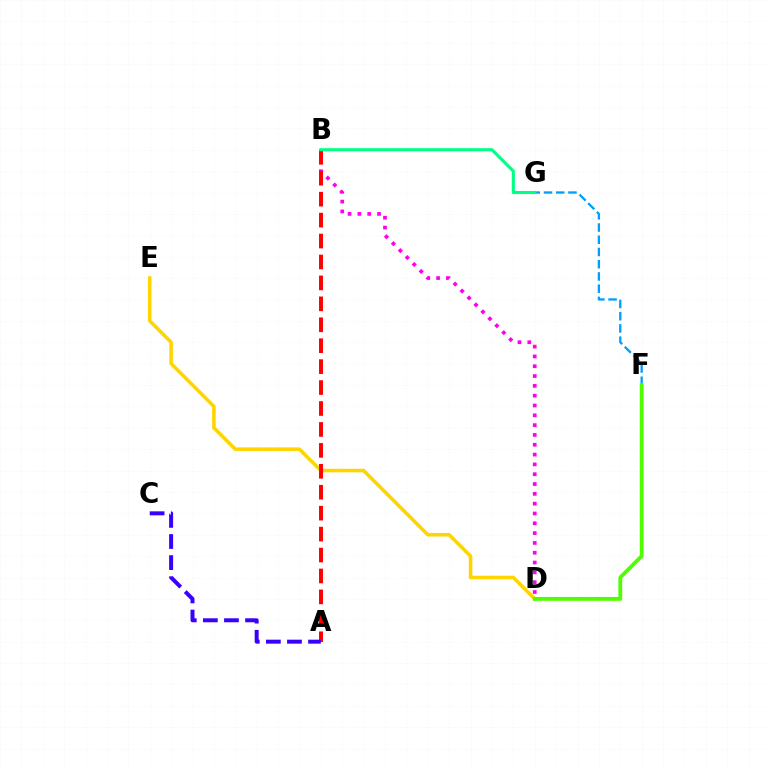{('F', 'G'): [{'color': '#009eff', 'line_style': 'dashed', 'thickness': 1.66}], ('D', 'E'): [{'color': '#ffd500', 'line_style': 'solid', 'thickness': 2.56}], ('B', 'D'): [{'color': '#ff00ed', 'line_style': 'dotted', 'thickness': 2.67}], ('A', 'B'): [{'color': '#ff0000', 'line_style': 'dashed', 'thickness': 2.84}], ('D', 'F'): [{'color': '#4fff00', 'line_style': 'solid', 'thickness': 2.76}], ('A', 'C'): [{'color': '#3700ff', 'line_style': 'dashed', 'thickness': 2.87}], ('B', 'G'): [{'color': '#00ff86', 'line_style': 'solid', 'thickness': 2.22}]}